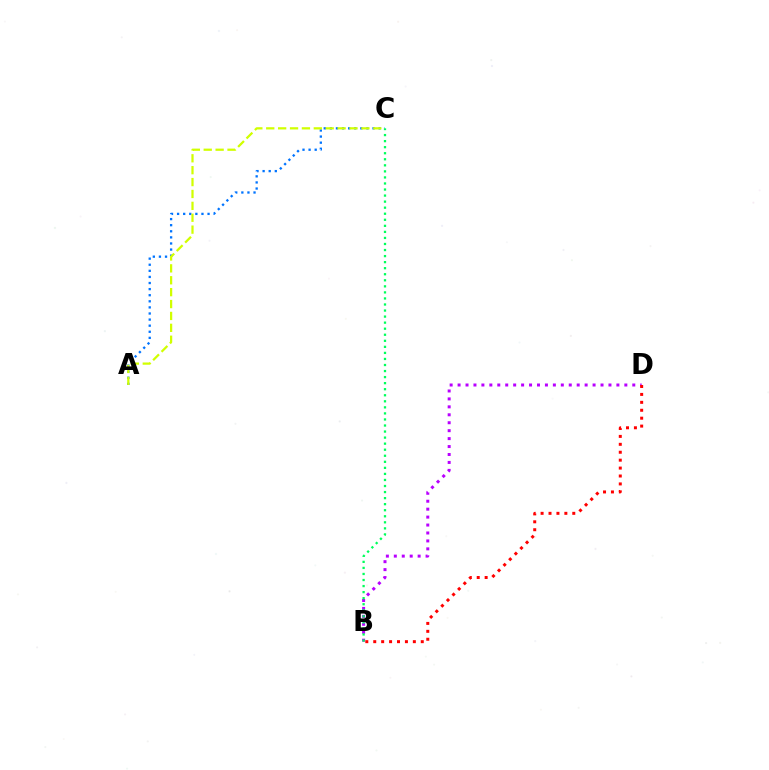{('B', 'D'): [{'color': '#b900ff', 'line_style': 'dotted', 'thickness': 2.16}, {'color': '#ff0000', 'line_style': 'dotted', 'thickness': 2.15}], ('A', 'C'): [{'color': '#0074ff', 'line_style': 'dotted', 'thickness': 1.66}, {'color': '#d1ff00', 'line_style': 'dashed', 'thickness': 1.62}], ('B', 'C'): [{'color': '#00ff5c', 'line_style': 'dotted', 'thickness': 1.64}]}